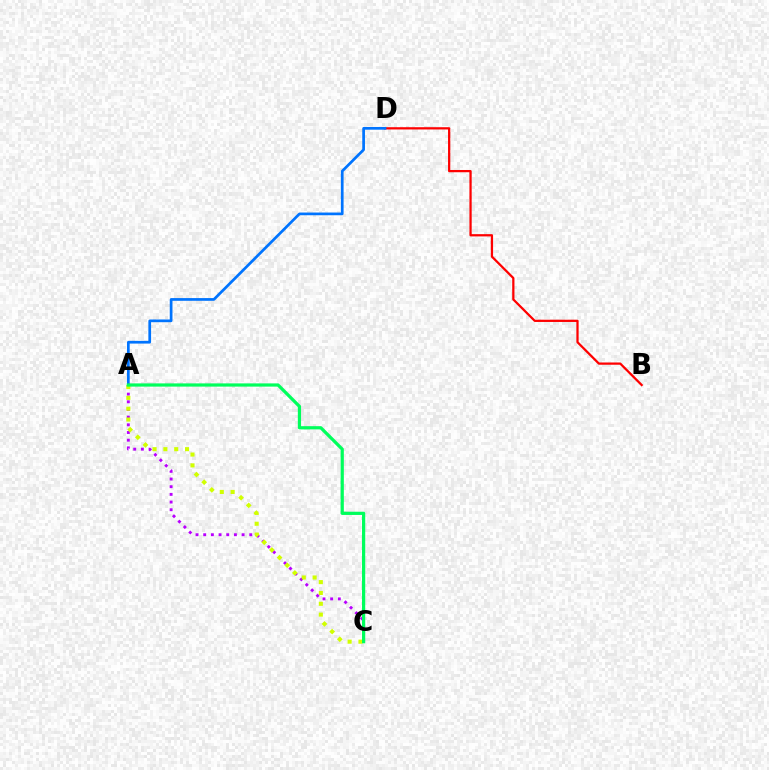{('A', 'C'): [{'color': '#b900ff', 'line_style': 'dotted', 'thickness': 2.09}, {'color': '#d1ff00', 'line_style': 'dotted', 'thickness': 2.94}, {'color': '#00ff5c', 'line_style': 'solid', 'thickness': 2.32}], ('B', 'D'): [{'color': '#ff0000', 'line_style': 'solid', 'thickness': 1.62}], ('A', 'D'): [{'color': '#0074ff', 'line_style': 'solid', 'thickness': 1.96}]}